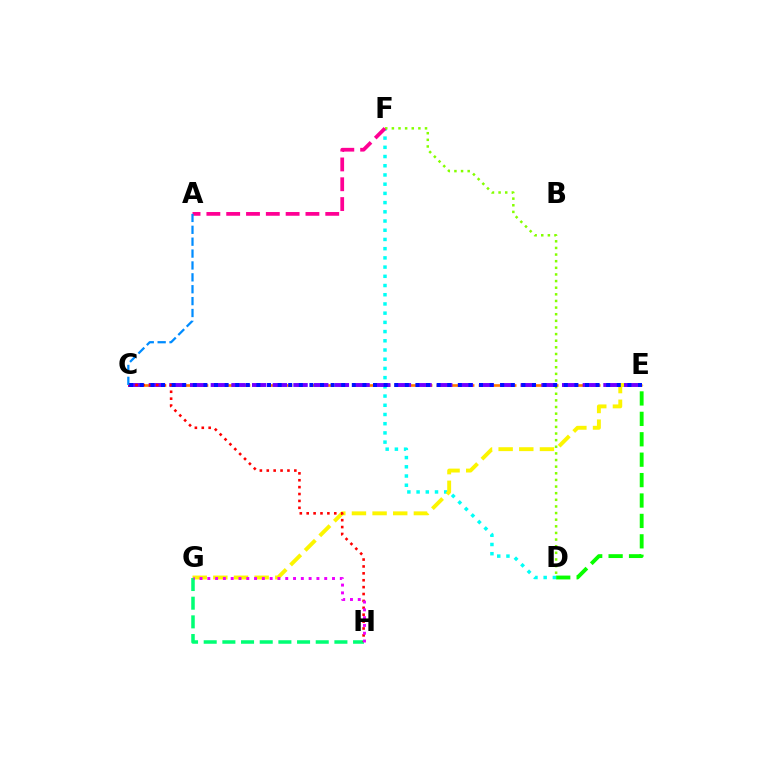{('D', 'E'): [{'color': '#08ff00', 'line_style': 'dashed', 'thickness': 2.77}], ('C', 'E'): [{'color': '#ff7c00', 'line_style': 'dashed', 'thickness': 1.9}, {'color': '#7200ff', 'line_style': 'dashed', 'thickness': 2.81}, {'color': '#0010ff', 'line_style': 'dotted', 'thickness': 2.88}], ('D', 'F'): [{'color': '#00fff6', 'line_style': 'dotted', 'thickness': 2.5}, {'color': '#84ff00', 'line_style': 'dotted', 'thickness': 1.8}], ('E', 'G'): [{'color': '#fcf500', 'line_style': 'dashed', 'thickness': 2.8}], ('G', 'H'): [{'color': '#00ff74', 'line_style': 'dashed', 'thickness': 2.54}, {'color': '#ee00ff', 'line_style': 'dotted', 'thickness': 2.12}], ('A', 'F'): [{'color': '#ff0094', 'line_style': 'dashed', 'thickness': 2.69}], ('C', 'H'): [{'color': '#ff0000', 'line_style': 'dotted', 'thickness': 1.87}], ('A', 'C'): [{'color': '#008cff', 'line_style': 'dashed', 'thickness': 1.61}]}